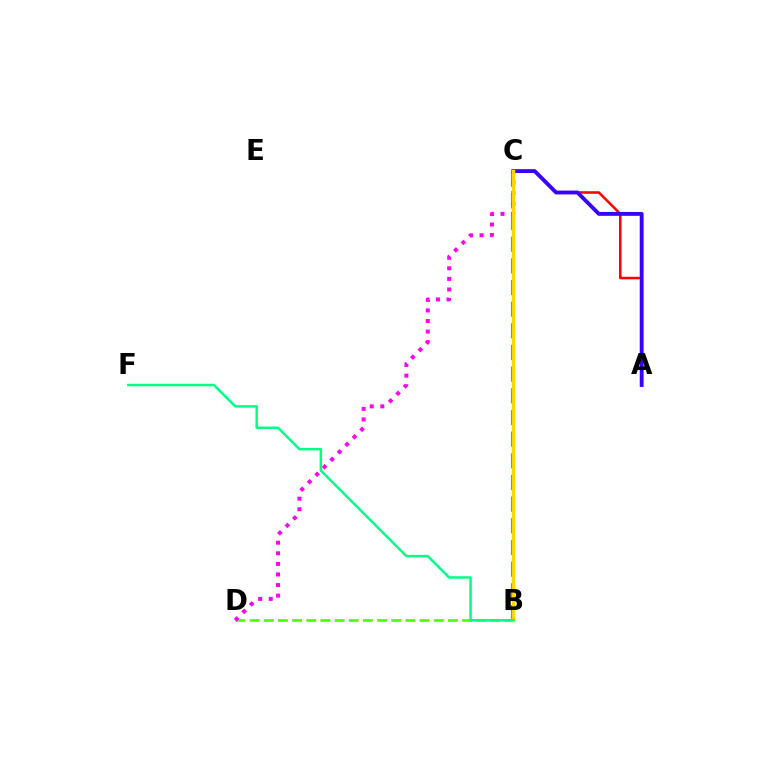{('B', 'D'): [{'color': '#4fff00', 'line_style': 'dashed', 'thickness': 1.92}], ('A', 'C'): [{'color': '#ff0000', 'line_style': 'solid', 'thickness': 1.83}, {'color': '#3700ff', 'line_style': 'solid', 'thickness': 2.77}], ('B', 'C'): [{'color': '#009eff', 'line_style': 'dashed', 'thickness': 2.94}, {'color': '#ffd500', 'line_style': 'solid', 'thickness': 2.48}], ('C', 'D'): [{'color': '#ff00ed', 'line_style': 'dotted', 'thickness': 2.87}], ('B', 'F'): [{'color': '#00ff86', 'line_style': 'solid', 'thickness': 1.78}]}